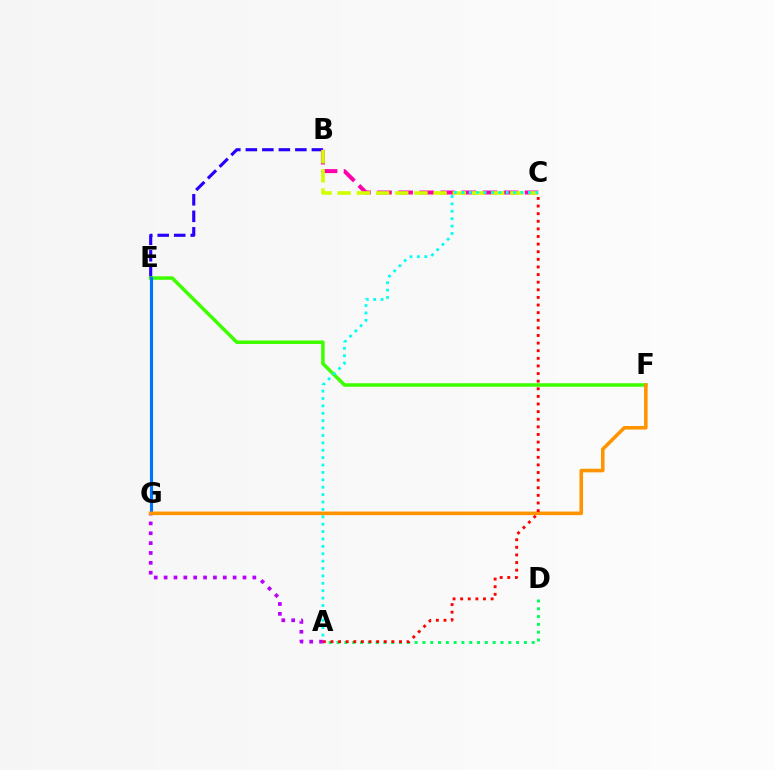{('B', 'E'): [{'color': '#2500ff', 'line_style': 'dashed', 'thickness': 2.24}], ('A', 'D'): [{'color': '#00ff5c', 'line_style': 'dotted', 'thickness': 2.12}], ('B', 'C'): [{'color': '#ff00ac', 'line_style': 'dashed', 'thickness': 2.87}, {'color': '#d1ff00', 'line_style': 'dashed', 'thickness': 2.61}], ('E', 'F'): [{'color': '#3dff00', 'line_style': 'solid', 'thickness': 2.53}], ('A', 'C'): [{'color': '#00fff6', 'line_style': 'dotted', 'thickness': 2.01}, {'color': '#ff0000', 'line_style': 'dotted', 'thickness': 2.07}], ('A', 'G'): [{'color': '#b900ff', 'line_style': 'dotted', 'thickness': 2.68}], ('E', 'G'): [{'color': '#0074ff', 'line_style': 'solid', 'thickness': 2.23}], ('F', 'G'): [{'color': '#ff9400', 'line_style': 'solid', 'thickness': 2.57}]}